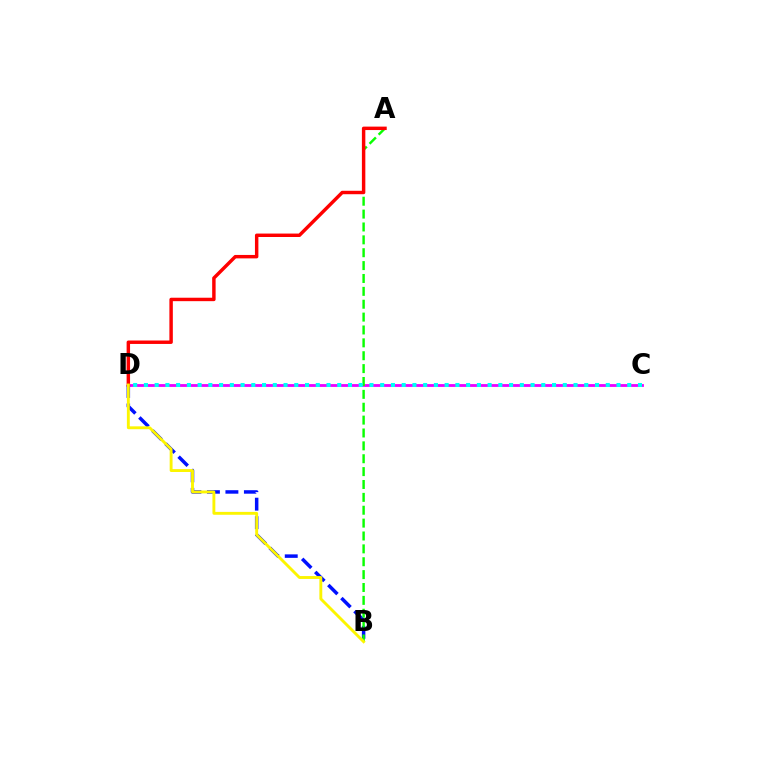{('C', 'D'): [{'color': '#ee00ff', 'line_style': 'solid', 'thickness': 2.03}, {'color': '#00fff6', 'line_style': 'dotted', 'thickness': 2.92}], ('B', 'D'): [{'color': '#0010ff', 'line_style': 'dashed', 'thickness': 2.51}, {'color': '#fcf500', 'line_style': 'solid', 'thickness': 2.08}], ('A', 'B'): [{'color': '#08ff00', 'line_style': 'dashed', 'thickness': 1.75}], ('A', 'D'): [{'color': '#ff0000', 'line_style': 'solid', 'thickness': 2.48}]}